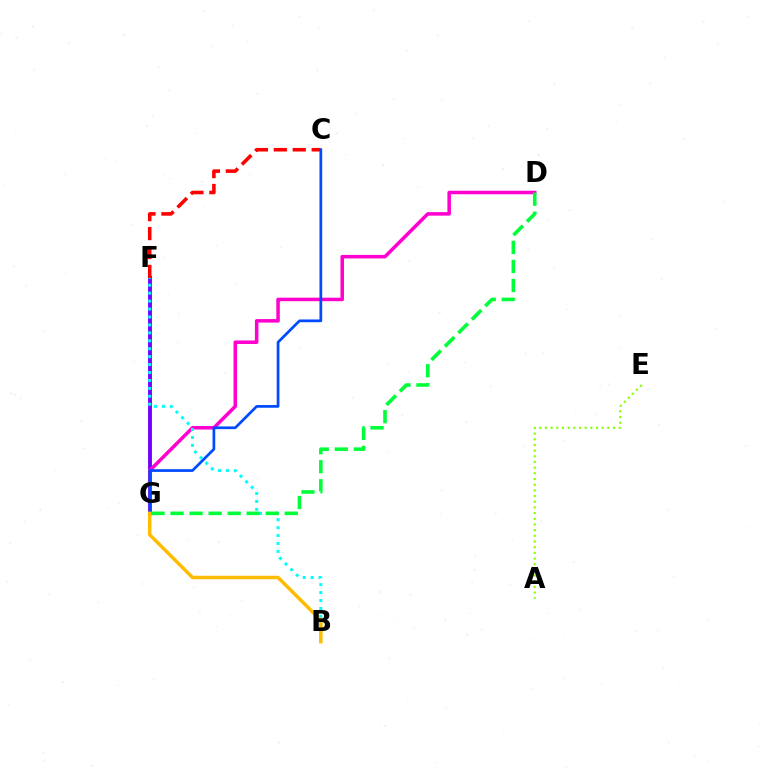{('F', 'G'): [{'color': '#7200ff', 'line_style': 'solid', 'thickness': 2.79}], ('C', 'F'): [{'color': '#ff0000', 'line_style': 'dashed', 'thickness': 2.57}], ('D', 'G'): [{'color': '#ff00cf', 'line_style': 'solid', 'thickness': 2.53}, {'color': '#00ff39', 'line_style': 'dashed', 'thickness': 2.59}], ('A', 'E'): [{'color': '#84ff00', 'line_style': 'dotted', 'thickness': 1.54}], ('B', 'F'): [{'color': '#00fff6', 'line_style': 'dotted', 'thickness': 2.16}], ('C', 'G'): [{'color': '#004bff', 'line_style': 'solid', 'thickness': 1.96}], ('B', 'G'): [{'color': '#ffbd00', 'line_style': 'solid', 'thickness': 2.51}]}